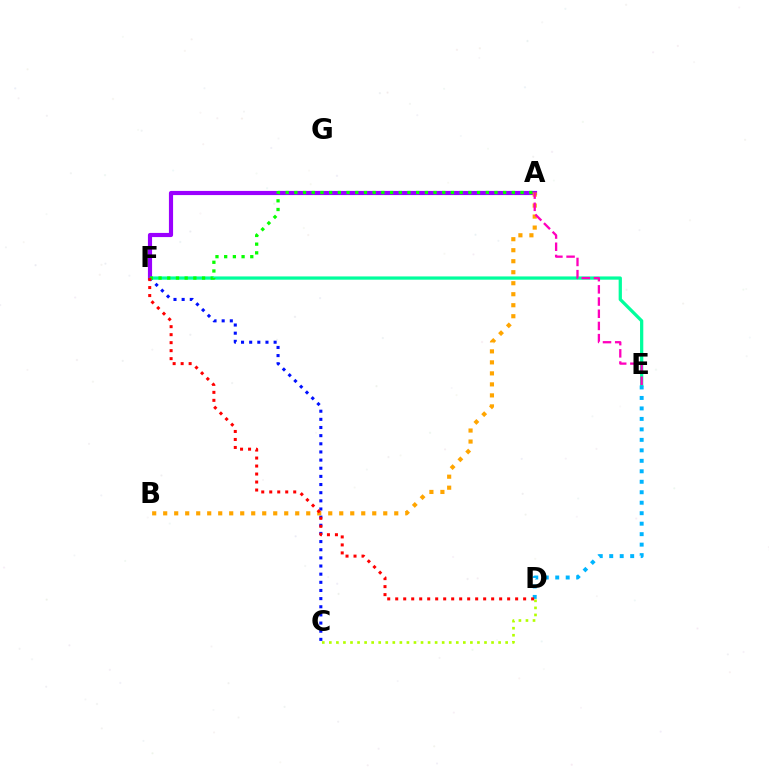{('C', 'F'): [{'color': '#0010ff', 'line_style': 'dotted', 'thickness': 2.21}], ('E', 'F'): [{'color': '#00ff9d', 'line_style': 'solid', 'thickness': 2.34}], ('A', 'F'): [{'color': '#9b00ff', 'line_style': 'solid', 'thickness': 2.99}, {'color': '#08ff00', 'line_style': 'dotted', 'thickness': 2.36}], ('A', 'B'): [{'color': '#ffa500', 'line_style': 'dotted', 'thickness': 2.99}], ('C', 'D'): [{'color': '#b3ff00', 'line_style': 'dotted', 'thickness': 1.92}], ('A', 'E'): [{'color': '#ff00bd', 'line_style': 'dashed', 'thickness': 1.66}], ('D', 'E'): [{'color': '#00b5ff', 'line_style': 'dotted', 'thickness': 2.85}], ('D', 'F'): [{'color': '#ff0000', 'line_style': 'dotted', 'thickness': 2.17}]}